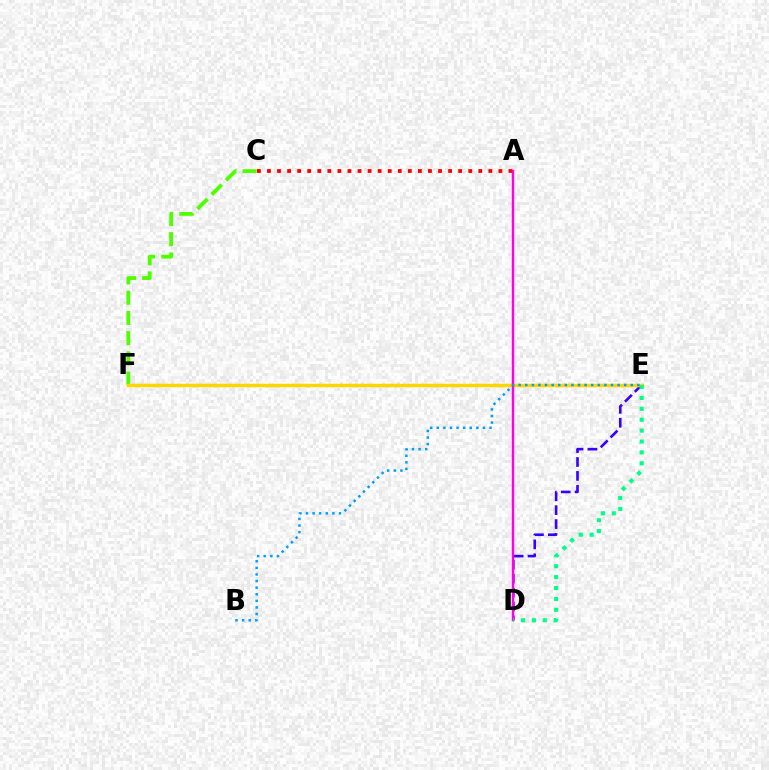{('D', 'E'): [{'color': '#3700ff', 'line_style': 'dashed', 'thickness': 1.89}, {'color': '#00ff86', 'line_style': 'dotted', 'thickness': 2.96}], ('A', 'C'): [{'color': '#ff0000', 'line_style': 'dotted', 'thickness': 2.73}], ('C', 'F'): [{'color': '#4fff00', 'line_style': 'dashed', 'thickness': 2.75}], ('E', 'F'): [{'color': '#ffd500', 'line_style': 'solid', 'thickness': 2.47}], ('A', 'D'): [{'color': '#ff00ed', 'line_style': 'solid', 'thickness': 1.75}], ('B', 'E'): [{'color': '#009eff', 'line_style': 'dotted', 'thickness': 1.79}]}